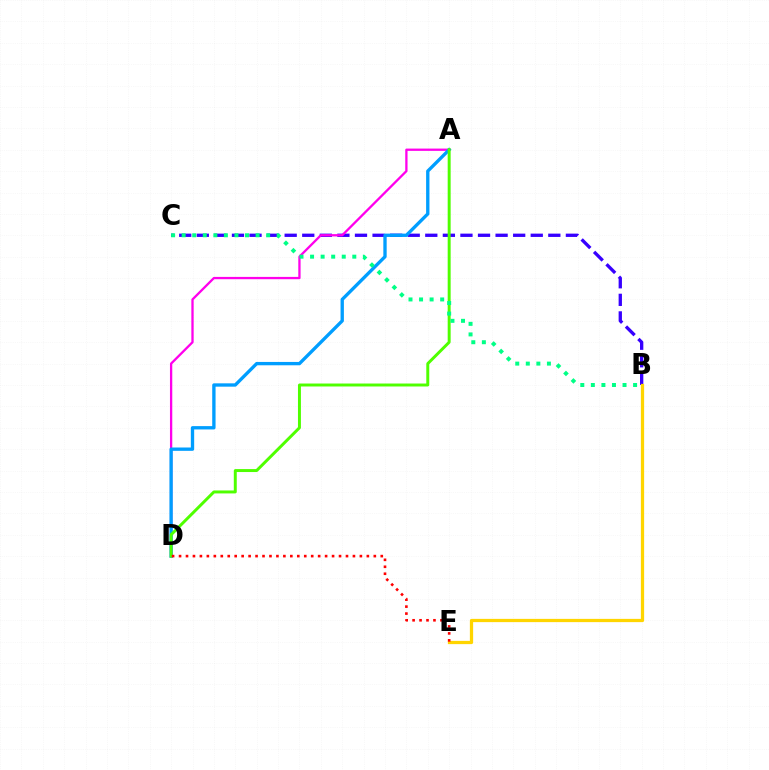{('B', 'C'): [{'color': '#3700ff', 'line_style': 'dashed', 'thickness': 2.39}, {'color': '#00ff86', 'line_style': 'dotted', 'thickness': 2.87}], ('A', 'D'): [{'color': '#ff00ed', 'line_style': 'solid', 'thickness': 1.66}, {'color': '#009eff', 'line_style': 'solid', 'thickness': 2.4}, {'color': '#4fff00', 'line_style': 'solid', 'thickness': 2.13}], ('B', 'E'): [{'color': '#ffd500', 'line_style': 'solid', 'thickness': 2.34}], ('D', 'E'): [{'color': '#ff0000', 'line_style': 'dotted', 'thickness': 1.89}]}